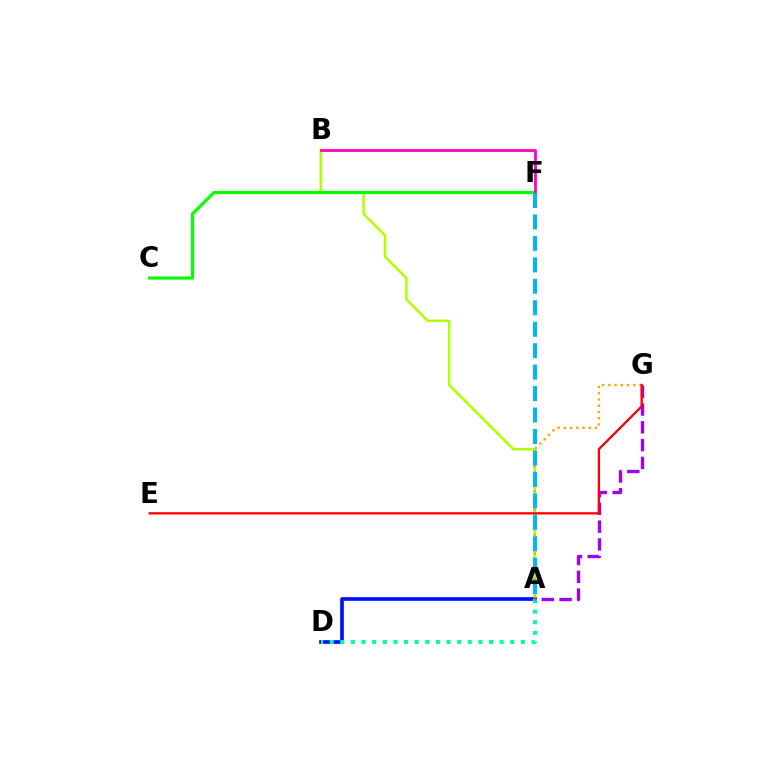{('A', 'B'): [{'color': '#b3ff00', 'line_style': 'solid', 'thickness': 1.82}], ('A', 'D'): [{'color': '#0010ff', 'line_style': 'solid', 'thickness': 2.65}, {'color': '#00ff9d', 'line_style': 'dotted', 'thickness': 2.89}], ('C', 'F'): [{'color': '#08ff00', 'line_style': 'solid', 'thickness': 2.3}], ('A', 'G'): [{'color': '#9b00ff', 'line_style': 'dashed', 'thickness': 2.42}, {'color': '#ffa500', 'line_style': 'dotted', 'thickness': 1.69}], ('E', 'G'): [{'color': '#ff0000', 'line_style': 'solid', 'thickness': 1.66}], ('B', 'F'): [{'color': '#ff00bd', 'line_style': 'solid', 'thickness': 2.01}], ('A', 'F'): [{'color': '#00b5ff', 'line_style': 'dashed', 'thickness': 2.91}]}